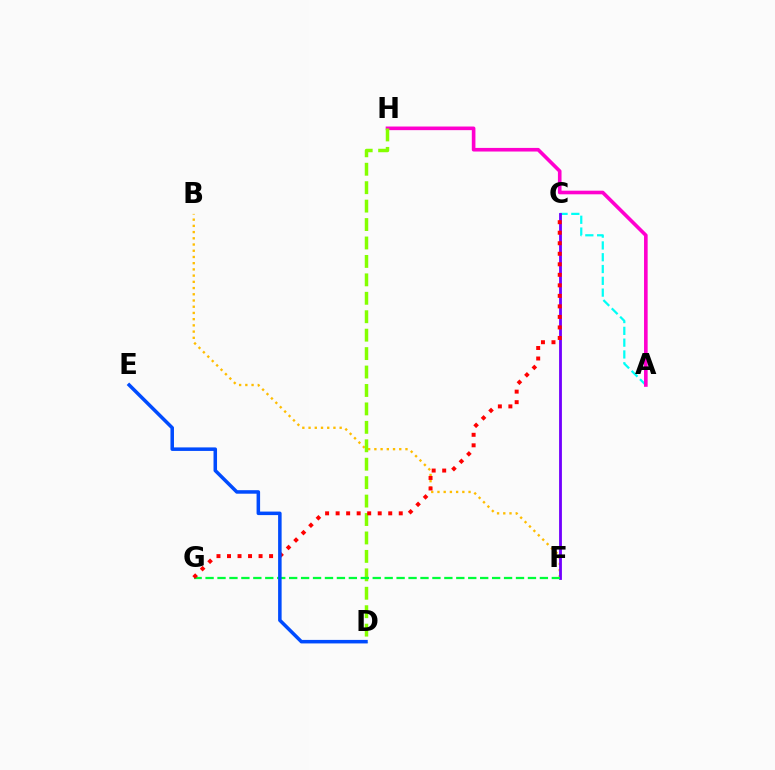{('A', 'C'): [{'color': '#00fff6', 'line_style': 'dashed', 'thickness': 1.6}], ('B', 'F'): [{'color': '#ffbd00', 'line_style': 'dotted', 'thickness': 1.69}], ('A', 'H'): [{'color': '#ff00cf', 'line_style': 'solid', 'thickness': 2.61}], ('D', 'H'): [{'color': '#84ff00', 'line_style': 'dashed', 'thickness': 2.5}], ('C', 'F'): [{'color': '#7200ff', 'line_style': 'solid', 'thickness': 2.03}], ('F', 'G'): [{'color': '#00ff39', 'line_style': 'dashed', 'thickness': 1.62}], ('C', 'G'): [{'color': '#ff0000', 'line_style': 'dotted', 'thickness': 2.86}], ('D', 'E'): [{'color': '#004bff', 'line_style': 'solid', 'thickness': 2.53}]}